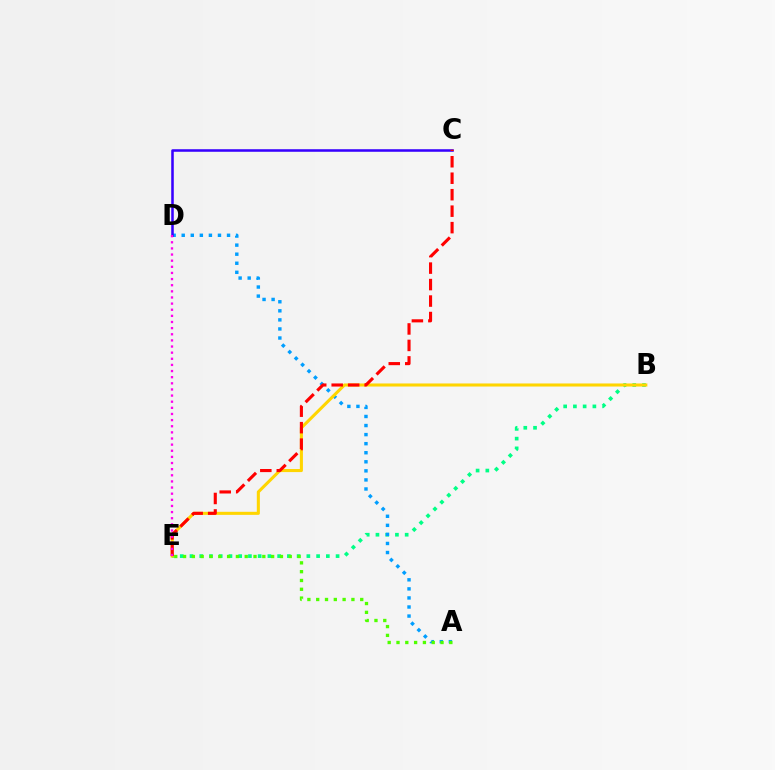{('B', 'E'): [{'color': '#00ff86', 'line_style': 'dotted', 'thickness': 2.65}, {'color': '#ffd500', 'line_style': 'solid', 'thickness': 2.21}], ('A', 'D'): [{'color': '#009eff', 'line_style': 'dotted', 'thickness': 2.46}], ('C', 'D'): [{'color': '#3700ff', 'line_style': 'solid', 'thickness': 1.83}], ('C', 'E'): [{'color': '#ff0000', 'line_style': 'dashed', 'thickness': 2.24}], ('D', 'E'): [{'color': '#ff00ed', 'line_style': 'dotted', 'thickness': 1.67}], ('A', 'E'): [{'color': '#4fff00', 'line_style': 'dotted', 'thickness': 2.39}]}